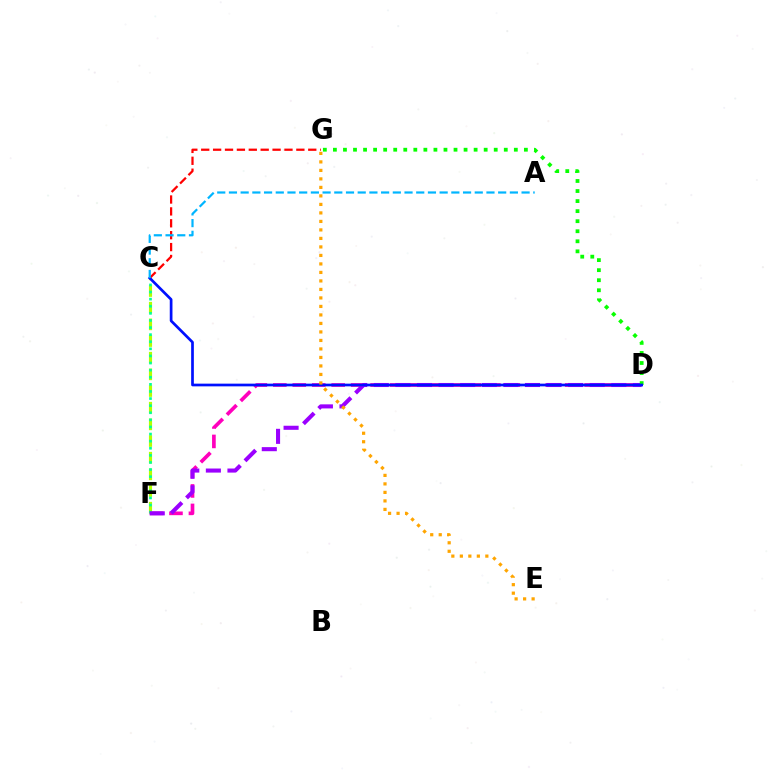{('D', 'F'): [{'color': '#ff00bd', 'line_style': 'dashed', 'thickness': 2.64}, {'color': '#9b00ff', 'line_style': 'dashed', 'thickness': 2.93}], ('C', 'G'): [{'color': '#ff0000', 'line_style': 'dashed', 'thickness': 1.62}], ('C', 'F'): [{'color': '#b3ff00', 'line_style': 'dashed', 'thickness': 2.26}, {'color': '#00ff9d', 'line_style': 'dotted', 'thickness': 1.93}], ('D', 'G'): [{'color': '#08ff00', 'line_style': 'dotted', 'thickness': 2.73}], ('C', 'D'): [{'color': '#0010ff', 'line_style': 'solid', 'thickness': 1.95}], ('E', 'G'): [{'color': '#ffa500', 'line_style': 'dotted', 'thickness': 2.31}], ('A', 'C'): [{'color': '#00b5ff', 'line_style': 'dashed', 'thickness': 1.59}]}